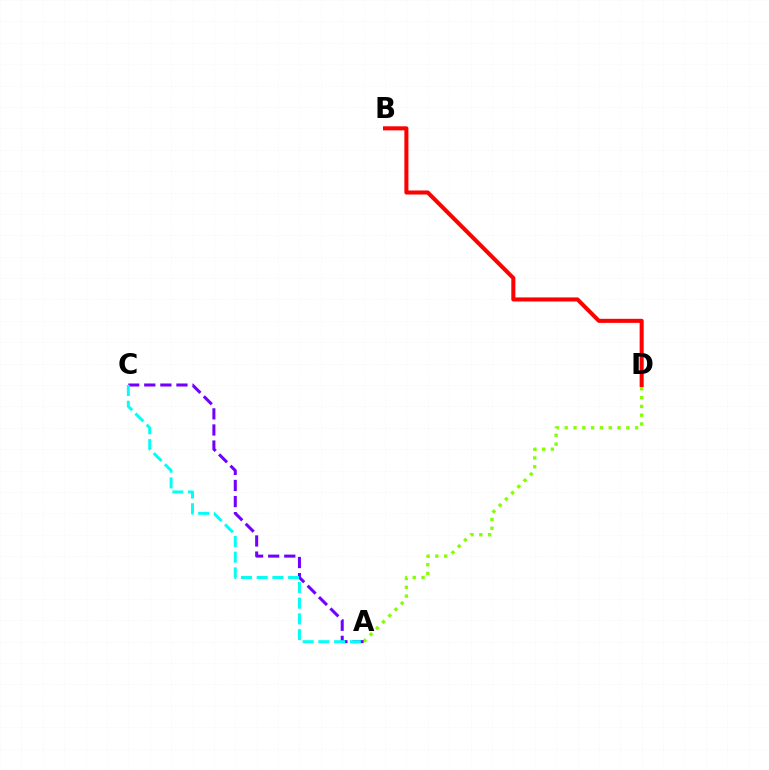{('B', 'D'): [{'color': '#ff0000', 'line_style': 'solid', 'thickness': 2.92}], ('A', 'D'): [{'color': '#84ff00', 'line_style': 'dotted', 'thickness': 2.39}], ('A', 'C'): [{'color': '#7200ff', 'line_style': 'dashed', 'thickness': 2.19}, {'color': '#00fff6', 'line_style': 'dashed', 'thickness': 2.14}]}